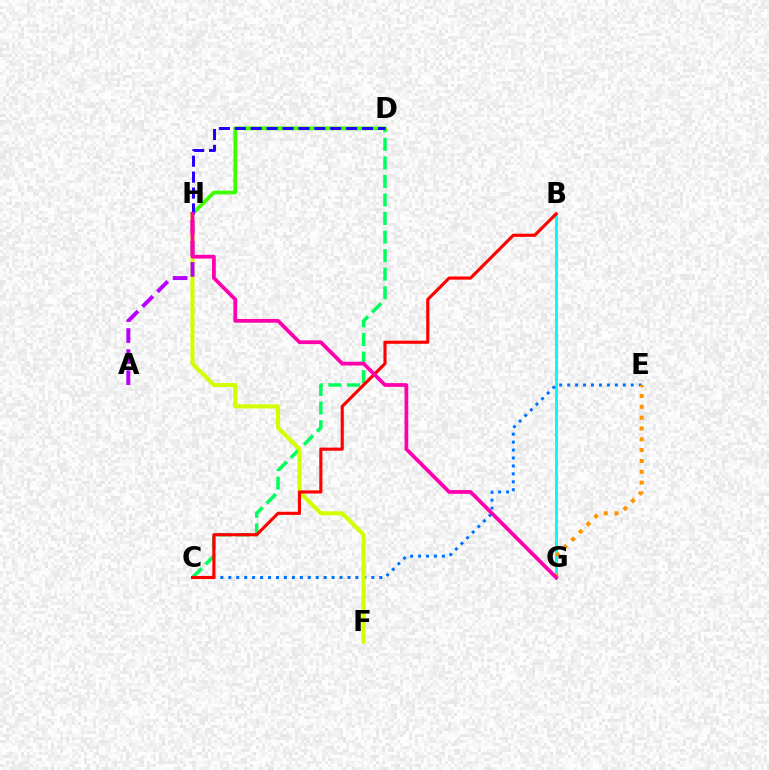{('C', 'D'): [{'color': '#00ff5c', 'line_style': 'dashed', 'thickness': 2.52}], ('D', 'H'): [{'color': '#3dff00', 'line_style': 'solid', 'thickness': 2.71}, {'color': '#2500ff', 'line_style': 'dashed', 'thickness': 2.16}], ('B', 'G'): [{'color': '#00fff6', 'line_style': 'solid', 'thickness': 2.15}], ('C', 'E'): [{'color': '#0074ff', 'line_style': 'dotted', 'thickness': 2.16}], ('F', 'H'): [{'color': '#d1ff00', 'line_style': 'solid', 'thickness': 2.94}], ('A', 'H'): [{'color': '#b900ff', 'line_style': 'dashed', 'thickness': 2.86}], ('E', 'G'): [{'color': '#ff9400', 'line_style': 'dotted', 'thickness': 2.94}], ('B', 'C'): [{'color': '#ff0000', 'line_style': 'solid', 'thickness': 2.25}], ('G', 'H'): [{'color': '#ff00ac', 'line_style': 'solid', 'thickness': 2.7}]}